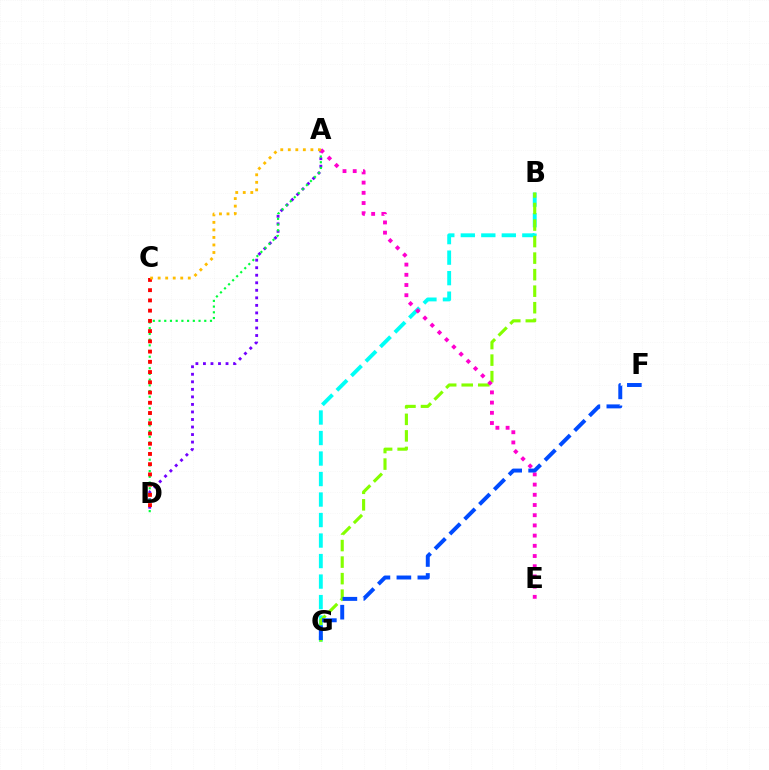{('A', 'D'): [{'color': '#7200ff', 'line_style': 'dotted', 'thickness': 2.05}, {'color': '#00ff39', 'line_style': 'dotted', 'thickness': 1.55}], ('B', 'G'): [{'color': '#00fff6', 'line_style': 'dashed', 'thickness': 2.79}, {'color': '#84ff00', 'line_style': 'dashed', 'thickness': 2.25}], ('C', 'D'): [{'color': '#ff0000', 'line_style': 'dotted', 'thickness': 2.78}], ('A', 'E'): [{'color': '#ff00cf', 'line_style': 'dotted', 'thickness': 2.77}], ('A', 'C'): [{'color': '#ffbd00', 'line_style': 'dotted', 'thickness': 2.05}], ('F', 'G'): [{'color': '#004bff', 'line_style': 'dashed', 'thickness': 2.85}]}